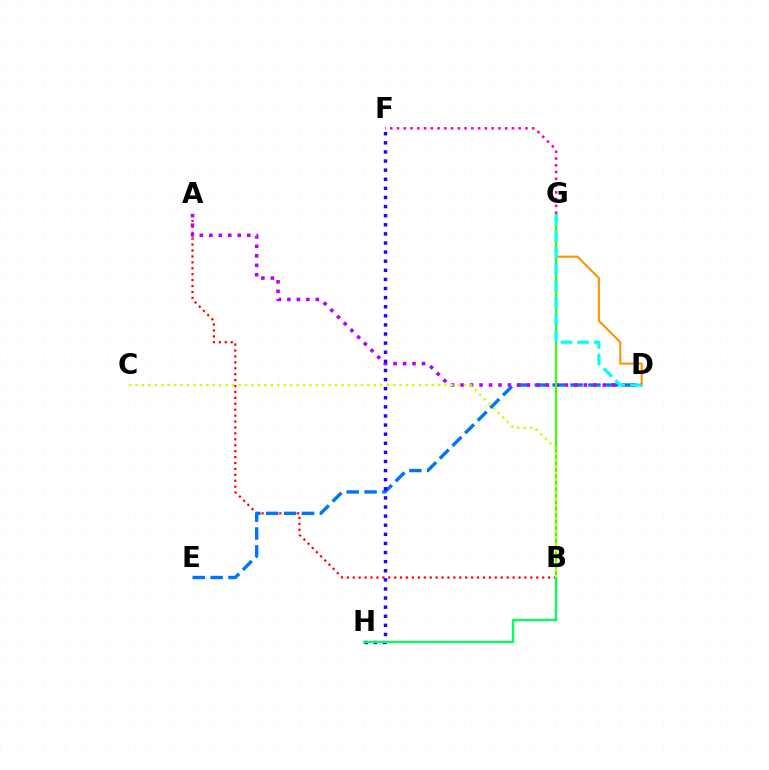{('A', 'B'): [{'color': '#ff0000', 'line_style': 'dotted', 'thickness': 1.61}], ('D', 'G'): [{'color': '#ff9400', 'line_style': 'solid', 'thickness': 1.53}, {'color': '#00fff6', 'line_style': 'dashed', 'thickness': 2.26}], ('D', 'E'): [{'color': '#0074ff', 'line_style': 'dashed', 'thickness': 2.43}], ('A', 'D'): [{'color': '#b900ff', 'line_style': 'dotted', 'thickness': 2.58}], ('B', 'G'): [{'color': '#3dff00', 'line_style': 'solid', 'thickness': 1.54}], ('F', 'H'): [{'color': '#2500ff', 'line_style': 'dotted', 'thickness': 2.47}], ('F', 'G'): [{'color': '#ff00ac', 'line_style': 'dotted', 'thickness': 1.84}], ('B', 'H'): [{'color': '#00ff5c', 'line_style': 'solid', 'thickness': 1.68}], ('B', 'C'): [{'color': '#d1ff00', 'line_style': 'dotted', 'thickness': 1.75}]}